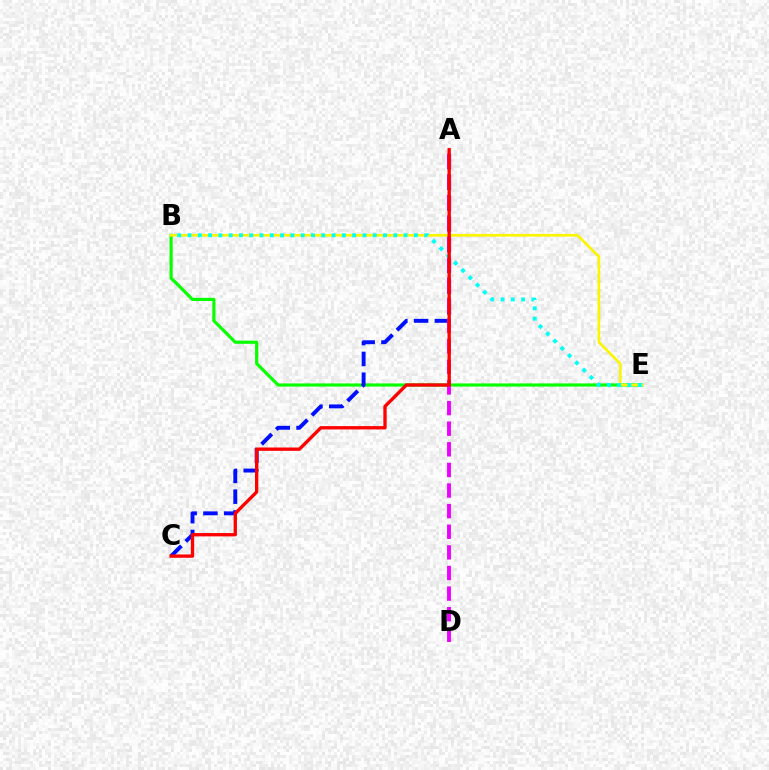{('B', 'E'): [{'color': '#08ff00', 'line_style': 'solid', 'thickness': 2.28}, {'color': '#fcf500', 'line_style': 'solid', 'thickness': 1.91}, {'color': '#00fff6', 'line_style': 'dotted', 'thickness': 2.8}], ('A', 'C'): [{'color': '#0010ff', 'line_style': 'dashed', 'thickness': 2.82}, {'color': '#ff0000', 'line_style': 'solid', 'thickness': 2.4}], ('A', 'D'): [{'color': '#ee00ff', 'line_style': 'dashed', 'thickness': 2.8}]}